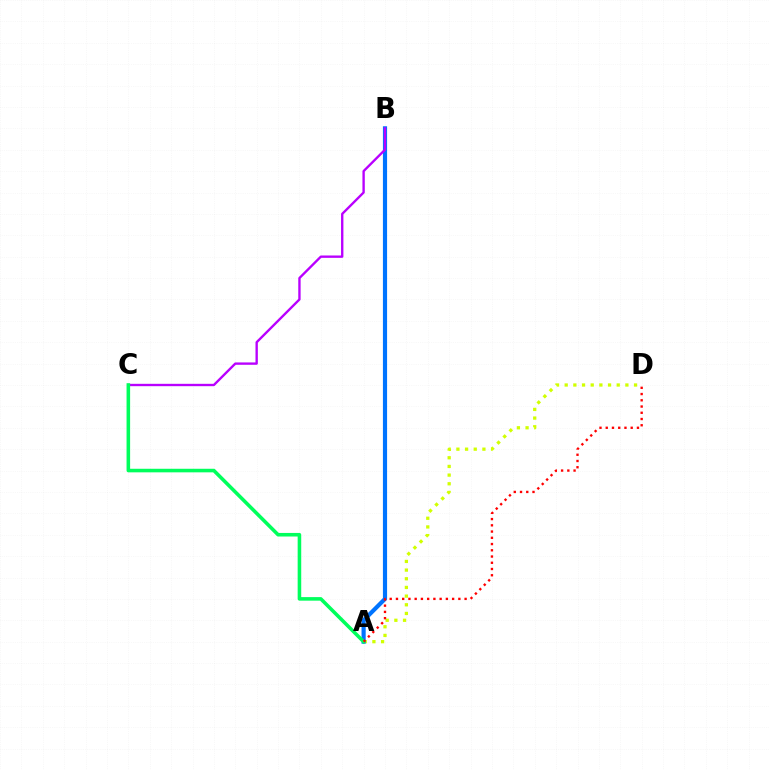{('A', 'D'): [{'color': '#d1ff00', 'line_style': 'dotted', 'thickness': 2.36}, {'color': '#ff0000', 'line_style': 'dotted', 'thickness': 1.7}], ('A', 'B'): [{'color': '#0074ff', 'line_style': 'solid', 'thickness': 3.0}], ('B', 'C'): [{'color': '#b900ff', 'line_style': 'solid', 'thickness': 1.7}], ('A', 'C'): [{'color': '#00ff5c', 'line_style': 'solid', 'thickness': 2.57}]}